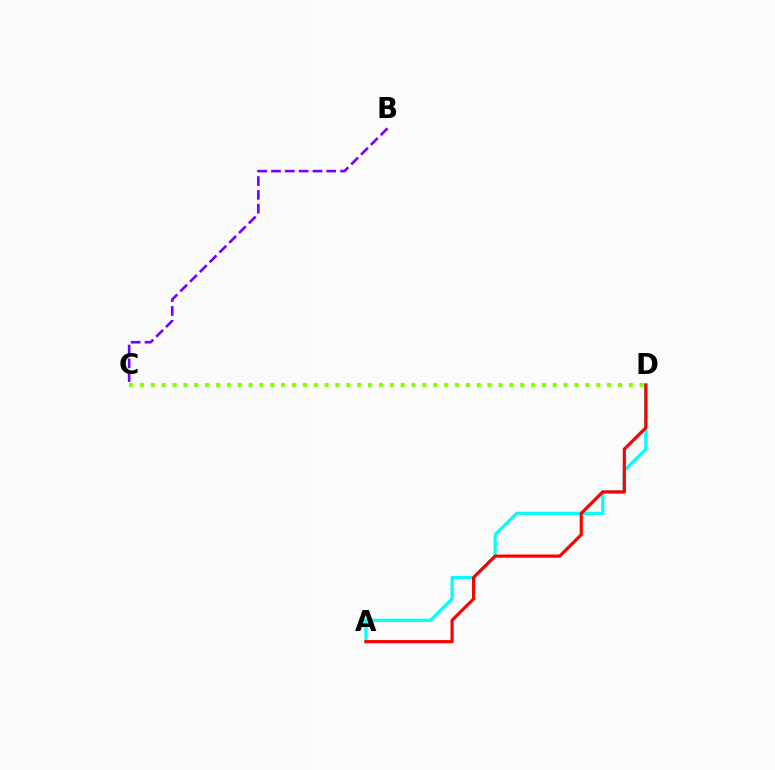{('A', 'D'): [{'color': '#00fff6', 'line_style': 'solid', 'thickness': 2.31}, {'color': '#ff0000', 'line_style': 'solid', 'thickness': 2.29}], ('B', 'C'): [{'color': '#7200ff', 'line_style': 'dashed', 'thickness': 1.88}], ('C', 'D'): [{'color': '#84ff00', 'line_style': 'dotted', 'thickness': 2.95}]}